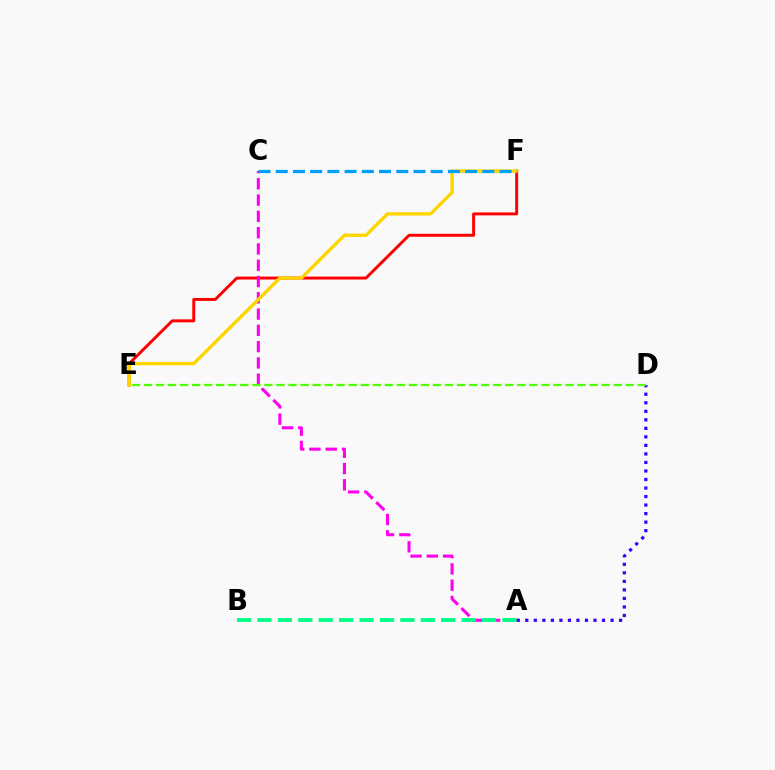{('E', 'F'): [{'color': '#ff0000', 'line_style': 'solid', 'thickness': 2.11}, {'color': '#ffd500', 'line_style': 'solid', 'thickness': 2.43}], ('A', 'C'): [{'color': '#ff00ed', 'line_style': 'dashed', 'thickness': 2.21}], ('A', 'D'): [{'color': '#3700ff', 'line_style': 'dotted', 'thickness': 2.32}], ('D', 'E'): [{'color': '#4fff00', 'line_style': 'dashed', 'thickness': 1.64}], ('C', 'F'): [{'color': '#009eff', 'line_style': 'dashed', 'thickness': 2.34}], ('A', 'B'): [{'color': '#00ff86', 'line_style': 'dashed', 'thickness': 2.77}]}